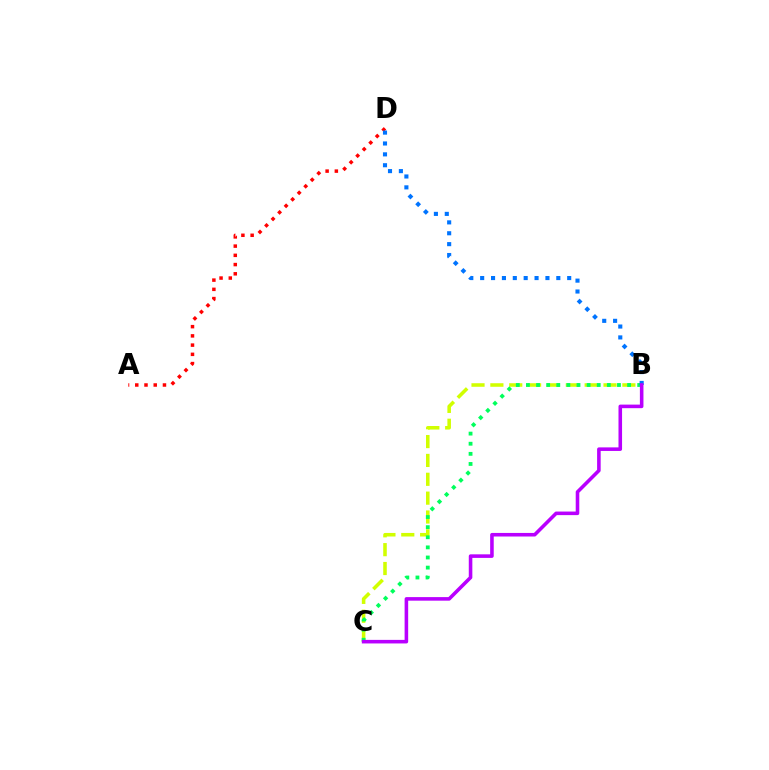{('B', 'C'): [{'color': '#d1ff00', 'line_style': 'dashed', 'thickness': 2.56}, {'color': '#00ff5c', 'line_style': 'dotted', 'thickness': 2.75}, {'color': '#b900ff', 'line_style': 'solid', 'thickness': 2.57}], ('A', 'D'): [{'color': '#ff0000', 'line_style': 'dotted', 'thickness': 2.51}], ('B', 'D'): [{'color': '#0074ff', 'line_style': 'dotted', 'thickness': 2.96}]}